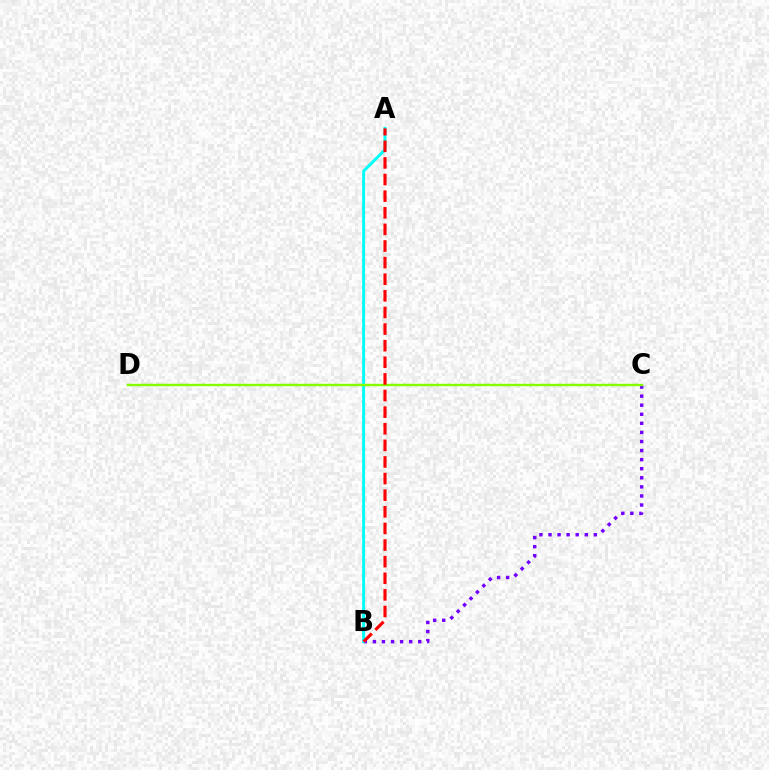{('B', 'C'): [{'color': '#7200ff', 'line_style': 'dotted', 'thickness': 2.46}], ('A', 'B'): [{'color': '#00fff6', 'line_style': 'solid', 'thickness': 2.14}, {'color': '#ff0000', 'line_style': 'dashed', 'thickness': 2.26}], ('C', 'D'): [{'color': '#84ff00', 'line_style': 'solid', 'thickness': 1.76}]}